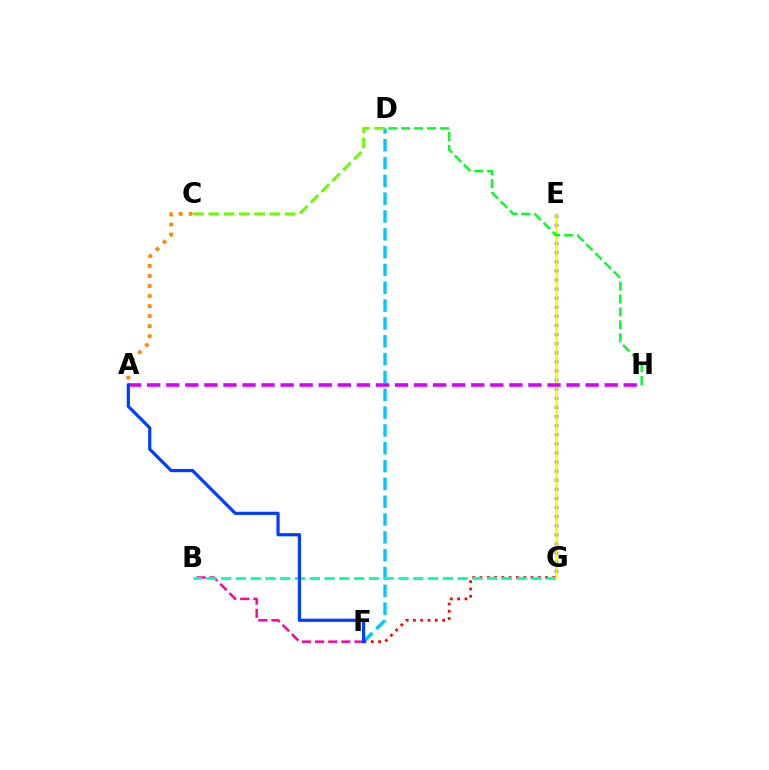{('E', 'G'): [{'color': '#4f00ff', 'line_style': 'dotted', 'thickness': 2.47}, {'color': '#eeff00', 'line_style': 'solid', 'thickness': 1.8}], ('D', 'F'): [{'color': '#00c7ff', 'line_style': 'dashed', 'thickness': 2.42}], ('C', 'D'): [{'color': '#66ff00', 'line_style': 'dashed', 'thickness': 2.07}], ('B', 'F'): [{'color': '#ff00a0', 'line_style': 'dashed', 'thickness': 1.78}], ('F', 'G'): [{'color': '#ff0000', 'line_style': 'dotted', 'thickness': 1.98}], ('B', 'G'): [{'color': '#00ffaf', 'line_style': 'dashed', 'thickness': 2.01}], ('A', 'C'): [{'color': '#ff8800', 'line_style': 'dotted', 'thickness': 2.73}], ('D', 'H'): [{'color': '#00ff27', 'line_style': 'dashed', 'thickness': 1.75}], ('A', 'H'): [{'color': '#d600ff', 'line_style': 'dashed', 'thickness': 2.59}], ('A', 'F'): [{'color': '#003fff', 'line_style': 'solid', 'thickness': 2.3}]}